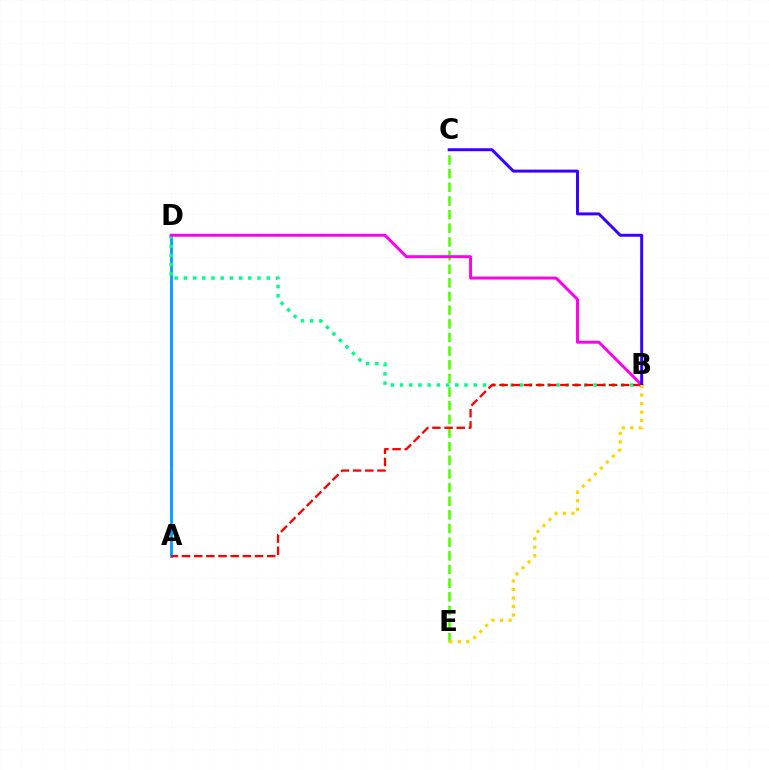{('C', 'E'): [{'color': '#4fff00', 'line_style': 'dashed', 'thickness': 1.85}], ('A', 'D'): [{'color': '#009eff', 'line_style': 'solid', 'thickness': 2.03}], ('B', 'D'): [{'color': '#00ff86', 'line_style': 'dotted', 'thickness': 2.5}, {'color': '#ff00ed', 'line_style': 'solid', 'thickness': 2.12}], ('A', 'B'): [{'color': '#ff0000', 'line_style': 'dashed', 'thickness': 1.65}], ('B', 'C'): [{'color': '#3700ff', 'line_style': 'solid', 'thickness': 2.14}], ('B', 'E'): [{'color': '#ffd500', 'line_style': 'dotted', 'thickness': 2.31}]}